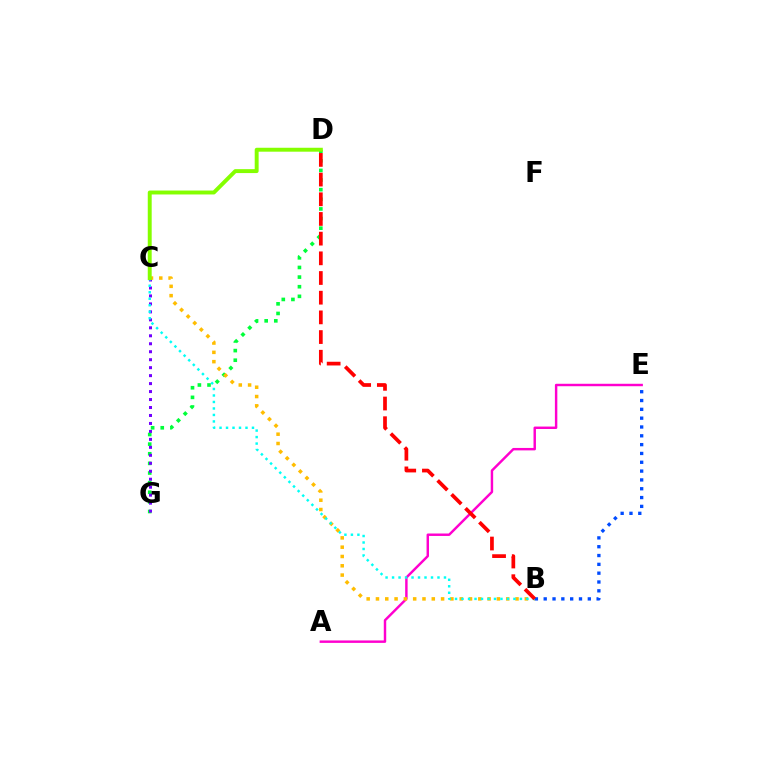{('D', 'G'): [{'color': '#00ff39', 'line_style': 'dotted', 'thickness': 2.62}], ('A', 'E'): [{'color': '#ff00cf', 'line_style': 'solid', 'thickness': 1.76}], ('C', 'G'): [{'color': '#7200ff', 'line_style': 'dotted', 'thickness': 2.17}], ('B', 'C'): [{'color': '#ffbd00', 'line_style': 'dotted', 'thickness': 2.53}, {'color': '#00fff6', 'line_style': 'dotted', 'thickness': 1.76}], ('B', 'E'): [{'color': '#004bff', 'line_style': 'dotted', 'thickness': 2.4}], ('B', 'D'): [{'color': '#ff0000', 'line_style': 'dashed', 'thickness': 2.67}], ('C', 'D'): [{'color': '#84ff00', 'line_style': 'solid', 'thickness': 2.83}]}